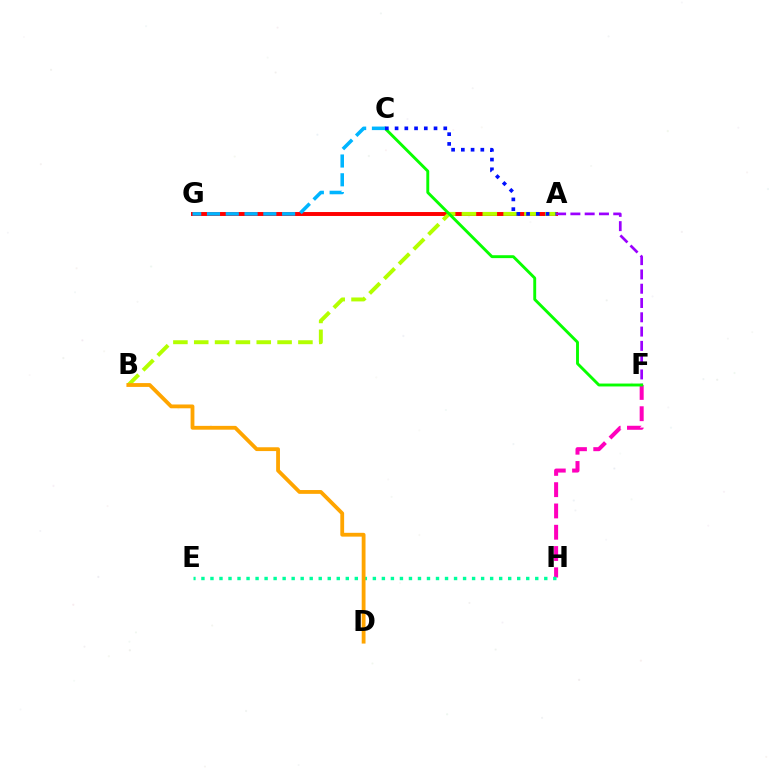{('A', 'G'): [{'color': '#ff0000', 'line_style': 'solid', 'thickness': 2.83}], ('A', 'F'): [{'color': '#9b00ff', 'line_style': 'dashed', 'thickness': 1.94}], ('A', 'B'): [{'color': '#b3ff00', 'line_style': 'dashed', 'thickness': 2.83}], ('F', 'H'): [{'color': '#ff00bd', 'line_style': 'dashed', 'thickness': 2.89}], ('C', 'F'): [{'color': '#08ff00', 'line_style': 'solid', 'thickness': 2.09}], ('C', 'G'): [{'color': '#00b5ff', 'line_style': 'dashed', 'thickness': 2.55}], ('E', 'H'): [{'color': '#00ff9d', 'line_style': 'dotted', 'thickness': 2.45}], ('B', 'D'): [{'color': '#ffa500', 'line_style': 'solid', 'thickness': 2.74}], ('A', 'C'): [{'color': '#0010ff', 'line_style': 'dotted', 'thickness': 2.65}]}